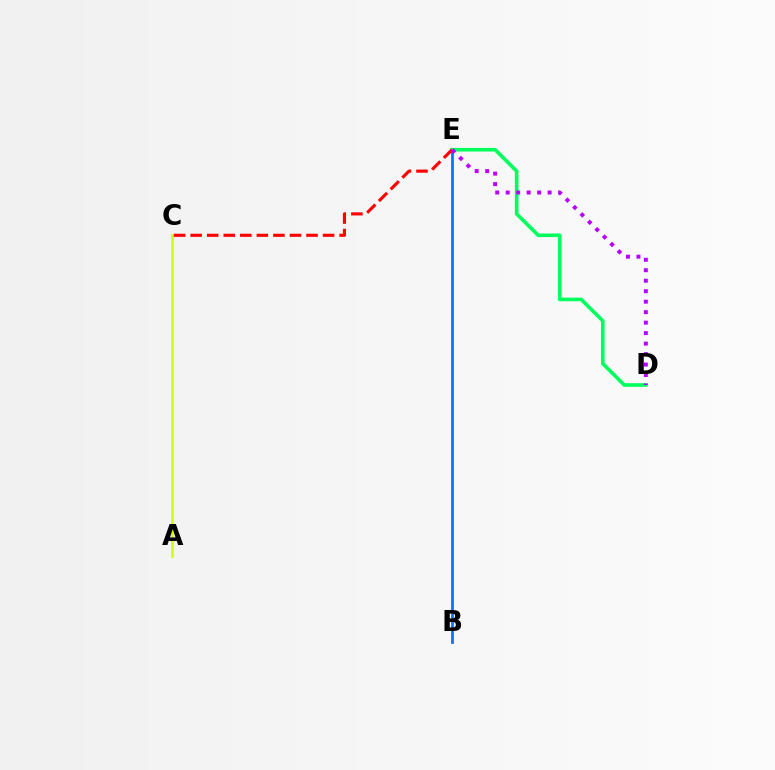{('B', 'E'): [{'color': '#0074ff', 'line_style': 'solid', 'thickness': 1.96}], ('A', 'C'): [{'color': '#d1ff00', 'line_style': 'solid', 'thickness': 1.88}], ('D', 'E'): [{'color': '#00ff5c', 'line_style': 'solid', 'thickness': 2.6}, {'color': '#b900ff', 'line_style': 'dotted', 'thickness': 2.85}], ('C', 'E'): [{'color': '#ff0000', 'line_style': 'dashed', 'thickness': 2.25}]}